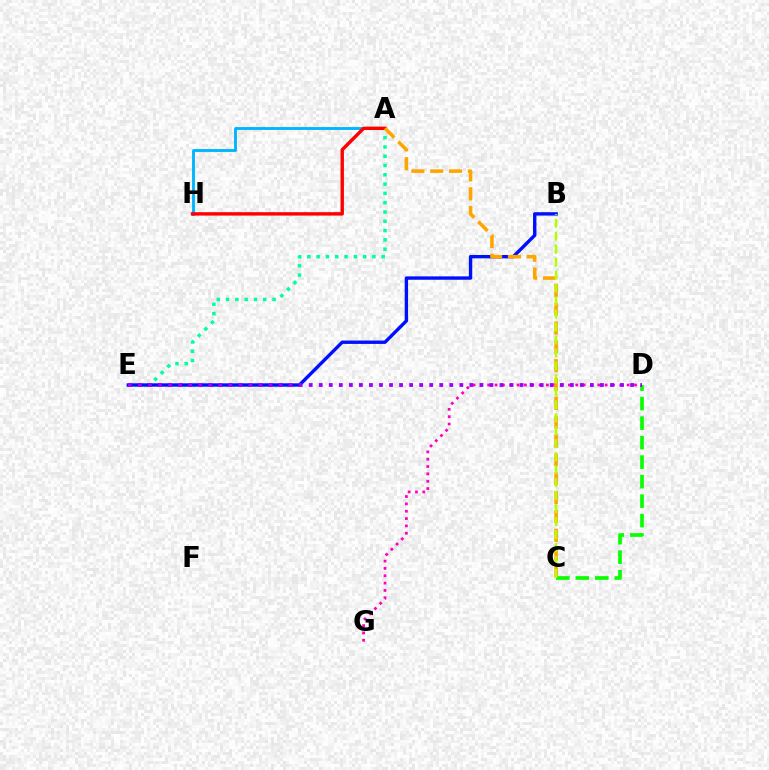{('A', 'H'): [{'color': '#00b5ff', 'line_style': 'solid', 'thickness': 2.06}, {'color': '#ff0000', 'line_style': 'solid', 'thickness': 2.45}], ('A', 'E'): [{'color': '#00ff9d', 'line_style': 'dotted', 'thickness': 2.53}], ('D', 'G'): [{'color': '#ff00bd', 'line_style': 'dotted', 'thickness': 1.99}], ('B', 'E'): [{'color': '#0010ff', 'line_style': 'solid', 'thickness': 2.44}], ('C', 'D'): [{'color': '#08ff00', 'line_style': 'dashed', 'thickness': 2.65}], ('D', 'E'): [{'color': '#9b00ff', 'line_style': 'dotted', 'thickness': 2.73}], ('A', 'C'): [{'color': '#ffa500', 'line_style': 'dashed', 'thickness': 2.56}], ('B', 'C'): [{'color': '#b3ff00', 'line_style': 'dashed', 'thickness': 1.76}]}